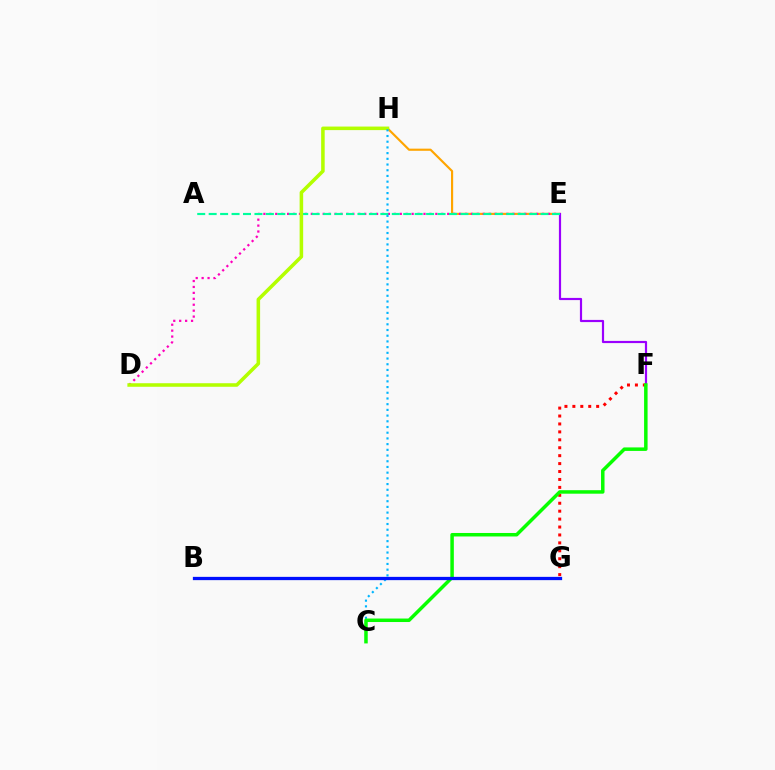{('E', 'H'): [{'color': '#ffa500', 'line_style': 'solid', 'thickness': 1.55}], ('E', 'F'): [{'color': '#9b00ff', 'line_style': 'solid', 'thickness': 1.58}], ('D', 'E'): [{'color': '#ff00bd', 'line_style': 'dotted', 'thickness': 1.61}], ('A', 'E'): [{'color': '#00ff9d', 'line_style': 'dashed', 'thickness': 1.55}], ('D', 'H'): [{'color': '#b3ff00', 'line_style': 'solid', 'thickness': 2.55}], ('C', 'H'): [{'color': '#00b5ff', 'line_style': 'dotted', 'thickness': 1.55}], ('F', 'G'): [{'color': '#ff0000', 'line_style': 'dotted', 'thickness': 2.15}], ('C', 'F'): [{'color': '#08ff00', 'line_style': 'solid', 'thickness': 2.52}], ('B', 'G'): [{'color': '#0010ff', 'line_style': 'solid', 'thickness': 2.36}]}